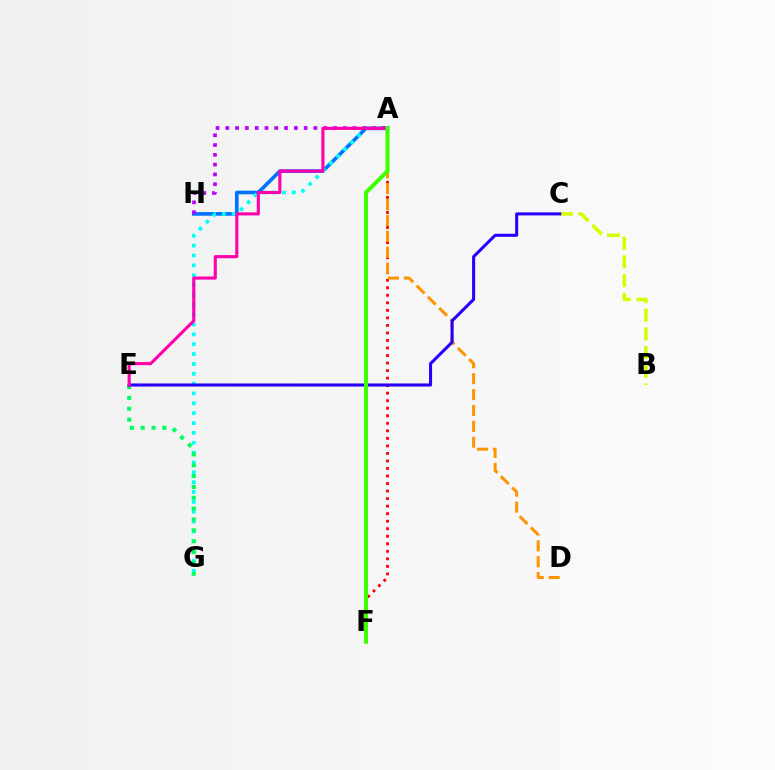{('A', 'H'): [{'color': '#0074ff', 'line_style': 'solid', 'thickness': 2.63}, {'color': '#b900ff', 'line_style': 'dotted', 'thickness': 2.66}], ('A', 'G'): [{'color': '#00fff6', 'line_style': 'dotted', 'thickness': 2.68}], ('A', 'F'): [{'color': '#ff0000', 'line_style': 'dotted', 'thickness': 2.05}, {'color': '#3dff00', 'line_style': 'solid', 'thickness': 2.89}], ('A', 'D'): [{'color': '#ff9400', 'line_style': 'dashed', 'thickness': 2.16}], ('E', 'G'): [{'color': '#00ff5c', 'line_style': 'dotted', 'thickness': 2.95}], ('B', 'C'): [{'color': '#d1ff00', 'line_style': 'dashed', 'thickness': 2.54}], ('C', 'E'): [{'color': '#2500ff', 'line_style': 'solid', 'thickness': 2.2}], ('A', 'E'): [{'color': '#ff00ac', 'line_style': 'solid', 'thickness': 2.24}]}